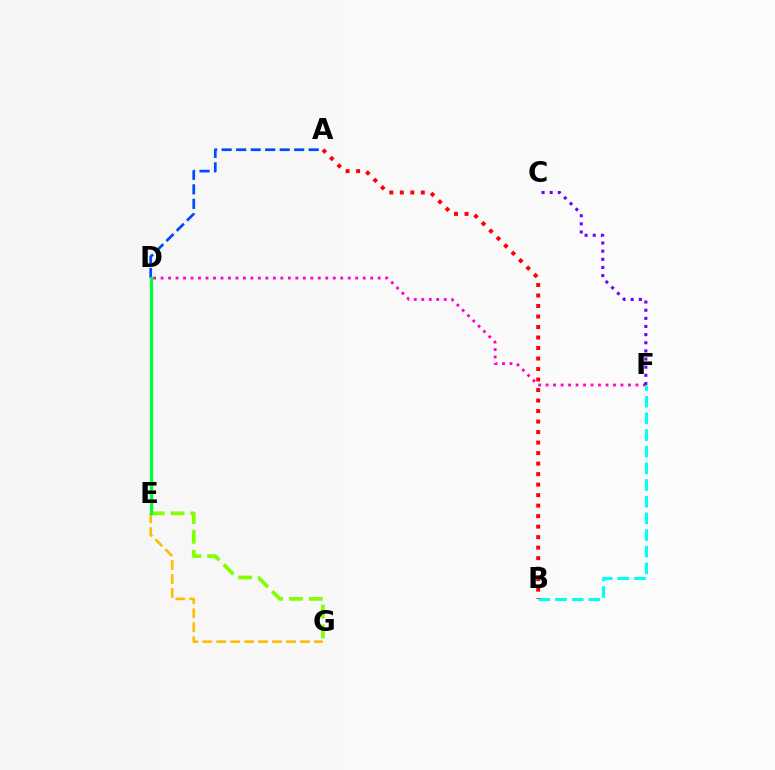{('E', 'G'): [{'color': '#84ff00', 'line_style': 'dashed', 'thickness': 2.7}, {'color': '#ffbd00', 'line_style': 'dashed', 'thickness': 1.9}], ('D', 'F'): [{'color': '#ff00cf', 'line_style': 'dotted', 'thickness': 2.03}], ('A', 'D'): [{'color': '#004bff', 'line_style': 'dashed', 'thickness': 1.97}], ('C', 'F'): [{'color': '#7200ff', 'line_style': 'dotted', 'thickness': 2.21}], ('B', 'F'): [{'color': '#00fff6', 'line_style': 'dashed', 'thickness': 2.26}], ('A', 'B'): [{'color': '#ff0000', 'line_style': 'dotted', 'thickness': 2.85}], ('D', 'E'): [{'color': '#00ff39', 'line_style': 'solid', 'thickness': 2.31}]}